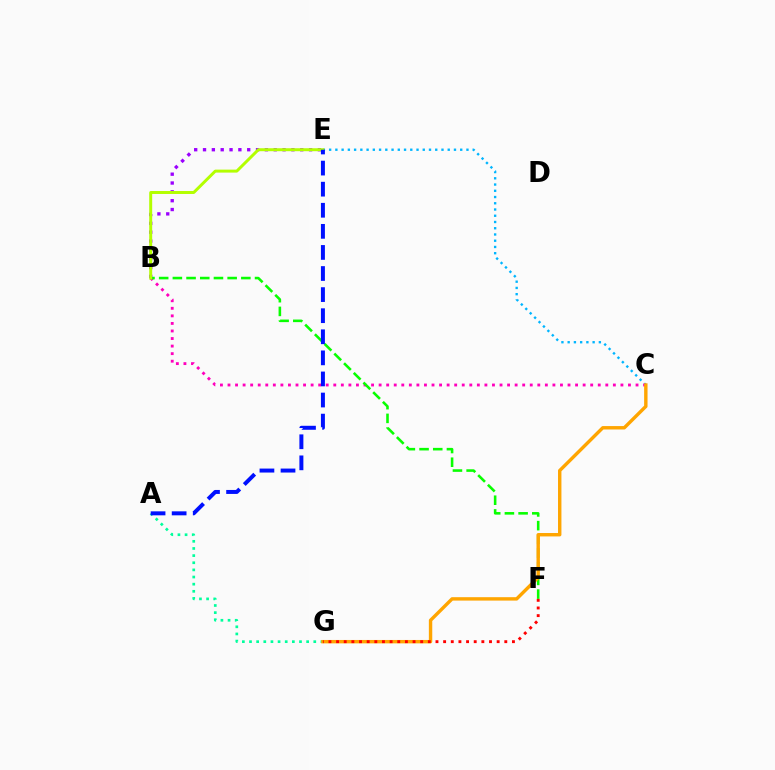{('C', 'E'): [{'color': '#00b5ff', 'line_style': 'dotted', 'thickness': 1.7}], ('B', 'E'): [{'color': '#9b00ff', 'line_style': 'dotted', 'thickness': 2.4}, {'color': '#b3ff00', 'line_style': 'solid', 'thickness': 2.14}], ('A', 'G'): [{'color': '#00ff9d', 'line_style': 'dotted', 'thickness': 1.94}], ('B', 'C'): [{'color': '#ff00bd', 'line_style': 'dotted', 'thickness': 2.05}], ('B', 'F'): [{'color': '#08ff00', 'line_style': 'dashed', 'thickness': 1.86}], ('C', 'G'): [{'color': '#ffa500', 'line_style': 'solid', 'thickness': 2.45}], ('F', 'G'): [{'color': '#ff0000', 'line_style': 'dotted', 'thickness': 2.08}], ('A', 'E'): [{'color': '#0010ff', 'line_style': 'dashed', 'thickness': 2.86}]}